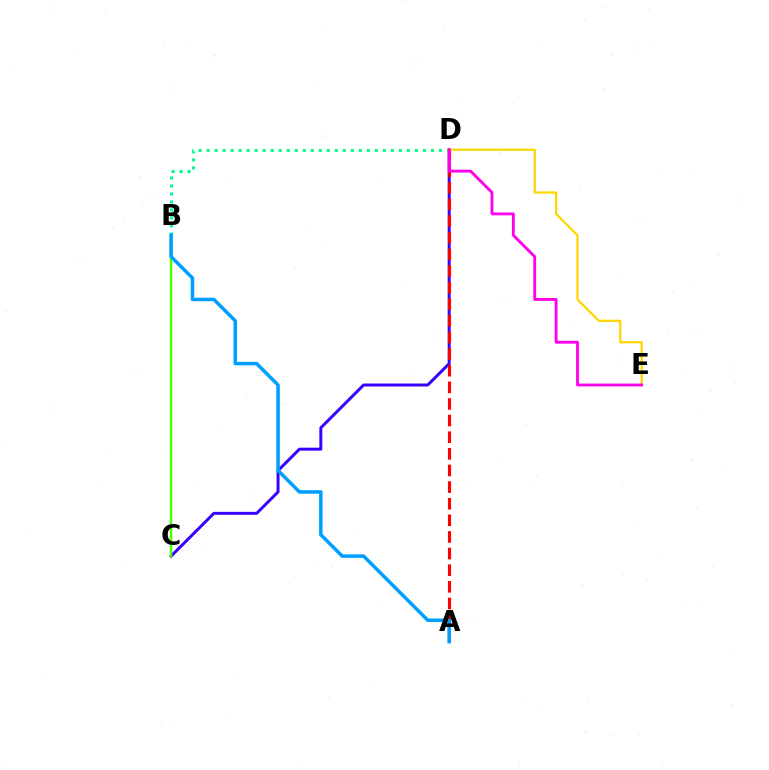{('C', 'D'): [{'color': '#3700ff', 'line_style': 'solid', 'thickness': 2.13}], ('A', 'D'): [{'color': '#ff0000', 'line_style': 'dashed', 'thickness': 2.26}], ('D', 'E'): [{'color': '#ffd500', 'line_style': 'solid', 'thickness': 1.61}, {'color': '#ff00ed', 'line_style': 'solid', 'thickness': 2.05}], ('B', 'C'): [{'color': '#4fff00', 'line_style': 'solid', 'thickness': 1.76}], ('B', 'D'): [{'color': '#00ff86', 'line_style': 'dotted', 'thickness': 2.18}], ('A', 'B'): [{'color': '#009eff', 'line_style': 'solid', 'thickness': 2.52}]}